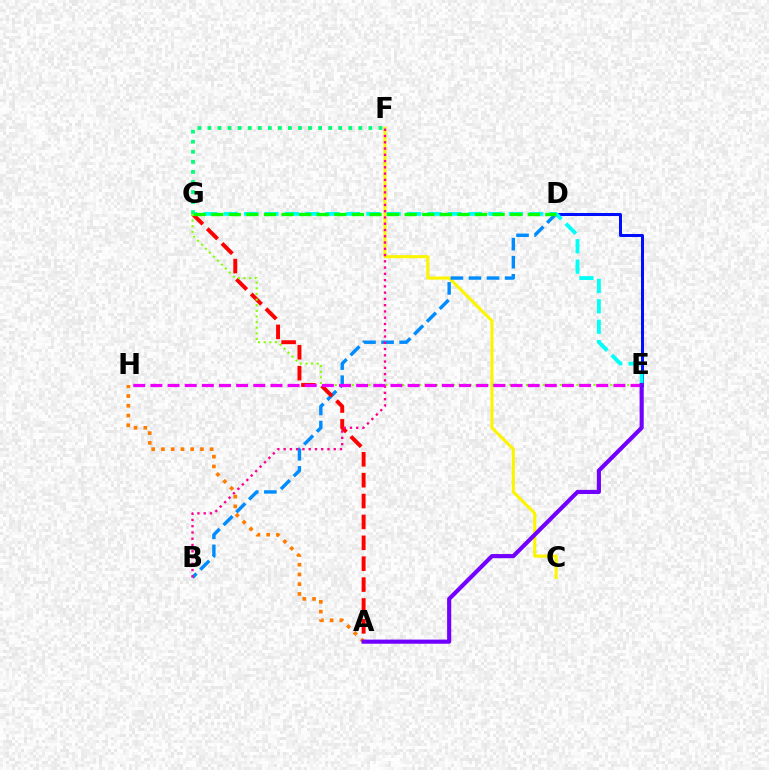{('C', 'F'): [{'color': '#fcf500', 'line_style': 'solid', 'thickness': 2.22}], ('D', 'E'): [{'color': '#0010ff', 'line_style': 'solid', 'thickness': 2.17}], ('B', 'D'): [{'color': '#008cff', 'line_style': 'dashed', 'thickness': 2.45}], ('A', 'G'): [{'color': '#ff0000', 'line_style': 'dashed', 'thickness': 2.84}], ('E', 'G'): [{'color': '#00fff6', 'line_style': 'dashed', 'thickness': 2.77}, {'color': '#84ff00', 'line_style': 'dotted', 'thickness': 1.53}], ('D', 'G'): [{'color': '#08ff00', 'line_style': 'dashed', 'thickness': 2.39}], ('B', 'F'): [{'color': '#ff0094', 'line_style': 'dotted', 'thickness': 1.7}], ('E', 'H'): [{'color': '#ee00ff', 'line_style': 'dashed', 'thickness': 2.33}], ('A', 'H'): [{'color': '#ff7c00', 'line_style': 'dotted', 'thickness': 2.65}], ('F', 'G'): [{'color': '#00ff74', 'line_style': 'dotted', 'thickness': 2.73}], ('A', 'E'): [{'color': '#7200ff', 'line_style': 'solid', 'thickness': 2.97}]}